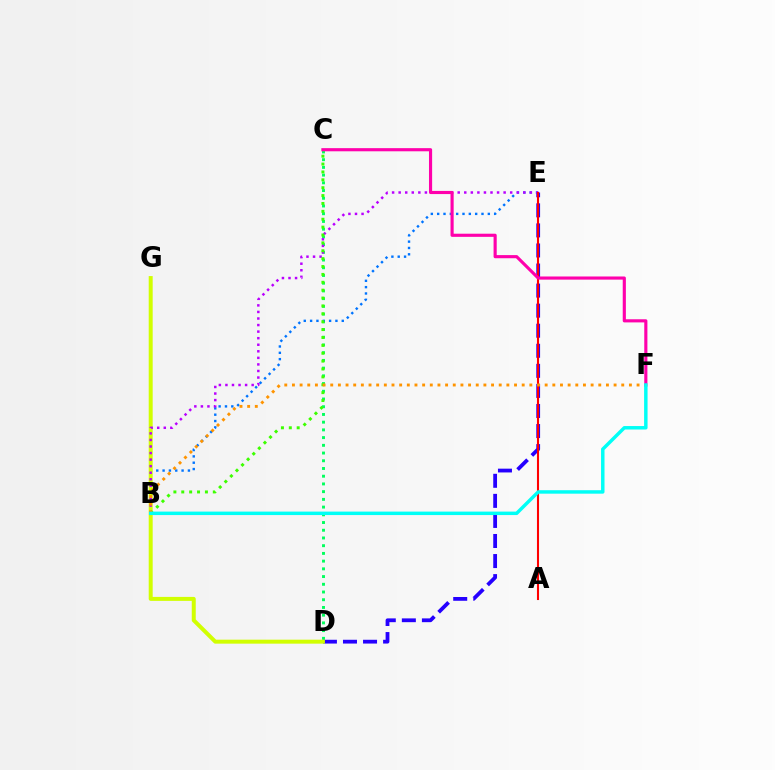{('C', 'D'): [{'color': '#00ff5c', 'line_style': 'dotted', 'thickness': 2.1}], ('B', 'E'): [{'color': '#0074ff', 'line_style': 'dotted', 'thickness': 1.72}, {'color': '#b900ff', 'line_style': 'dotted', 'thickness': 1.78}], ('D', 'E'): [{'color': '#2500ff', 'line_style': 'dashed', 'thickness': 2.73}], ('D', 'G'): [{'color': '#d1ff00', 'line_style': 'solid', 'thickness': 2.86}], ('A', 'E'): [{'color': '#ff0000', 'line_style': 'solid', 'thickness': 1.5}], ('B', 'C'): [{'color': '#3dff00', 'line_style': 'dotted', 'thickness': 2.14}], ('B', 'F'): [{'color': '#ff9400', 'line_style': 'dotted', 'thickness': 2.08}, {'color': '#00fff6', 'line_style': 'solid', 'thickness': 2.49}], ('C', 'F'): [{'color': '#ff00ac', 'line_style': 'solid', 'thickness': 2.26}]}